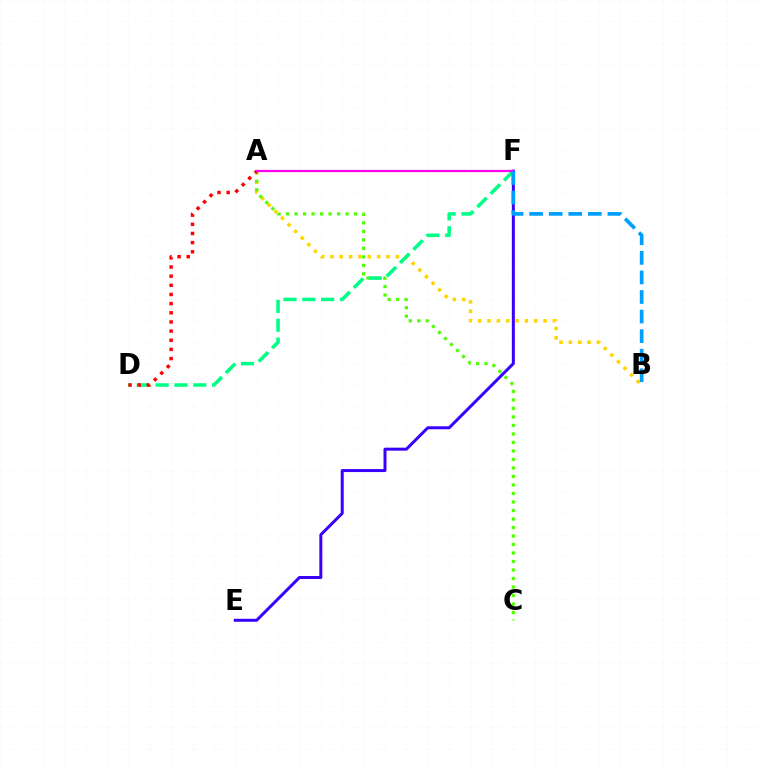{('A', 'B'): [{'color': '#ffd500', 'line_style': 'dotted', 'thickness': 2.54}], ('A', 'C'): [{'color': '#4fff00', 'line_style': 'dotted', 'thickness': 2.31}], ('D', 'F'): [{'color': '#00ff86', 'line_style': 'dashed', 'thickness': 2.56}], ('E', 'F'): [{'color': '#3700ff', 'line_style': 'solid', 'thickness': 2.15}], ('A', 'D'): [{'color': '#ff0000', 'line_style': 'dotted', 'thickness': 2.49}], ('A', 'F'): [{'color': '#ff00ed', 'line_style': 'solid', 'thickness': 1.62}], ('B', 'F'): [{'color': '#009eff', 'line_style': 'dashed', 'thickness': 2.66}]}